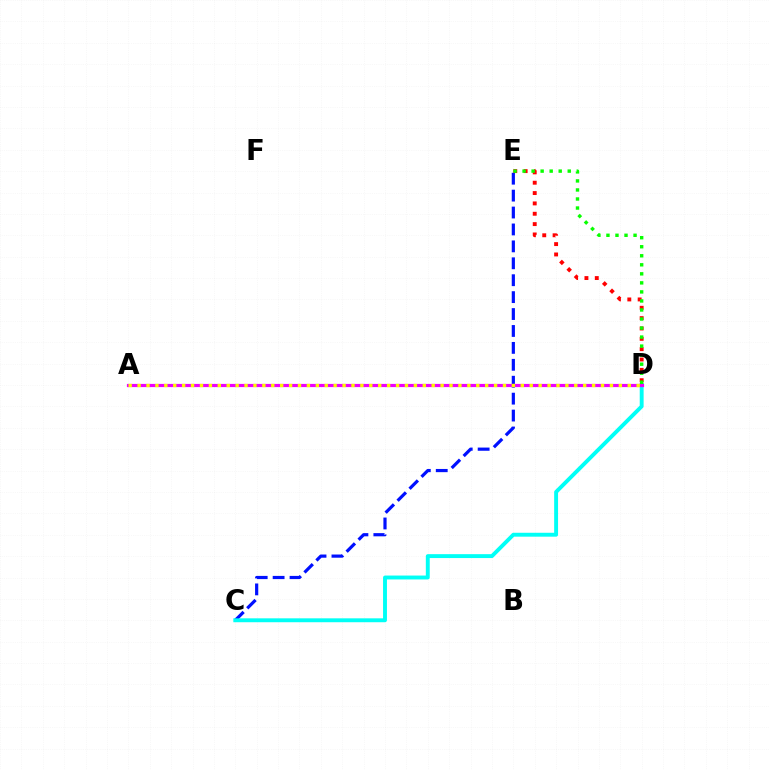{('C', 'E'): [{'color': '#0010ff', 'line_style': 'dashed', 'thickness': 2.3}], ('C', 'D'): [{'color': '#00fff6', 'line_style': 'solid', 'thickness': 2.81}], ('A', 'D'): [{'color': '#ee00ff', 'line_style': 'solid', 'thickness': 2.29}, {'color': '#fcf500', 'line_style': 'dotted', 'thickness': 2.42}], ('D', 'E'): [{'color': '#ff0000', 'line_style': 'dotted', 'thickness': 2.81}, {'color': '#08ff00', 'line_style': 'dotted', 'thickness': 2.45}]}